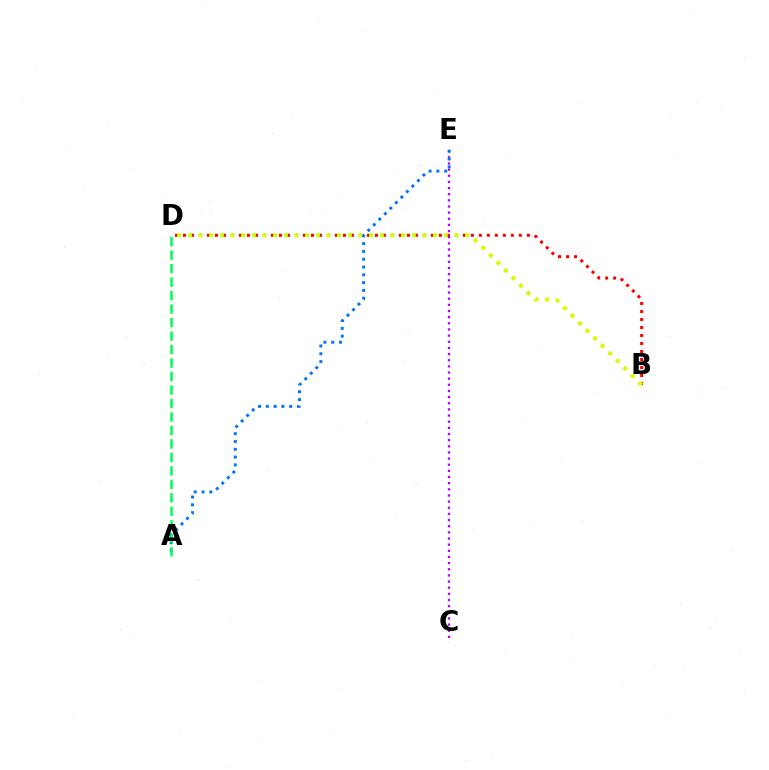{('B', 'D'): [{'color': '#ff0000', 'line_style': 'dotted', 'thickness': 2.17}, {'color': '#d1ff00', 'line_style': 'dotted', 'thickness': 2.9}], ('C', 'E'): [{'color': '#b900ff', 'line_style': 'dotted', 'thickness': 1.67}], ('A', 'E'): [{'color': '#0074ff', 'line_style': 'dotted', 'thickness': 2.12}], ('A', 'D'): [{'color': '#00ff5c', 'line_style': 'dashed', 'thickness': 1.83}]}